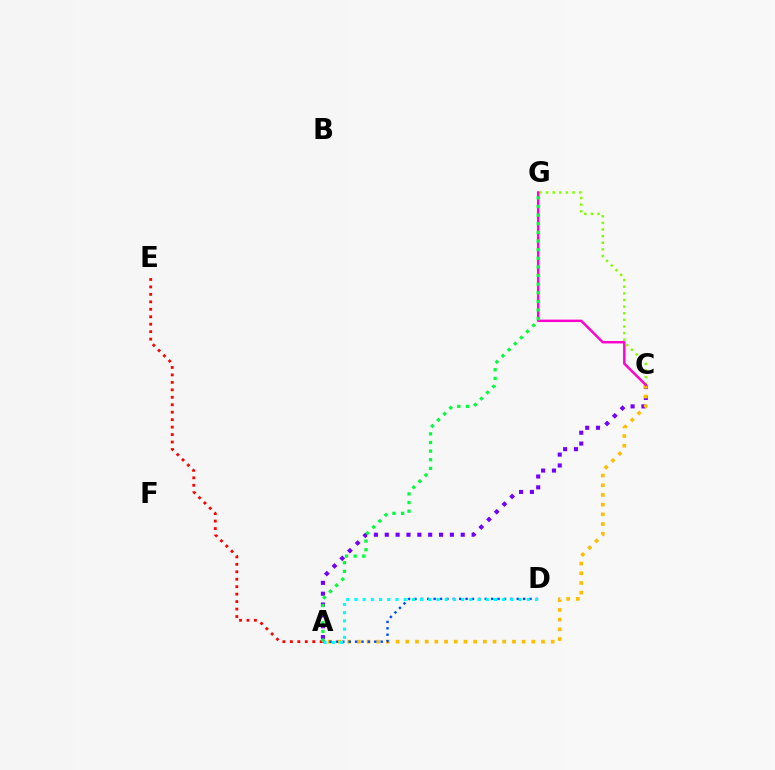{('C', 'G'): [{'color': '#84ff00', 'line_style': 'dotted', 'thickness': 1.8}, {'color': '#ff00cf', 'line_style': 'solid', 'thickness': 1.76}], ('A', 'C'): [{'color': '#7200ff', 'line_style': 'dotted', 'thickness': 2.95}, {'color': '#ffbd00', 'line_style': 'dotted', 'thickness': 2.63}], ('A', 'D'): [{'color': '#004bff', 'line_style': 'dotted', 'thickness': 1.74}, {'color': '#00fff6', 'line_style': 'dotted', 'thickness': 2.23}], ('A', 'E'): [{'color': '#ff0000', 'line_style': 'dotted', 'thickness': 2.03}], ('A', 'G'): [{'color': '#00ff39', 'line_style': 'dotted', 'thickness': 2.34}]}